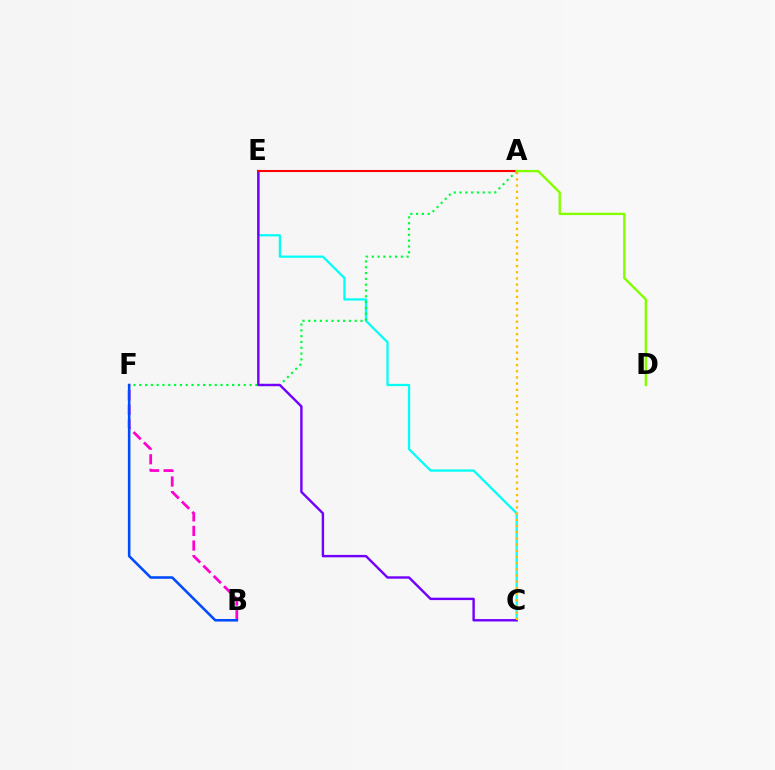{('B', 'F'): [{'color': '#ff00cf', 'line_style': 'dashed', 'thickness': 1.98}, {'color': '#004bff', 'line_style': 'solid', 'thickness': 1.85}], ('C', 'E'): [{'color': '#00fff6', 'line_style': 'solid', 'thickness': 1.62}, {'color': '#7200ff', 'line_style': 'solid', 'thickness': 1.73}], ('A', 'F'): [{'color': '#00ff39', 'line_style': 'dotted', 'thickness': 1.58}], ('A', 'E'): [{'color': '#ff0000', 'line_style': 'solid', 'thickness': 1.51}], ('A', 'D'): [{'color': '#84ff00', 'line_style': 'solid', 'thickness': 1.71}], ('A', 'C'): [{'color': '#ffbd00', 'line_style': 'dotted', 'thickness': 1.68}]}